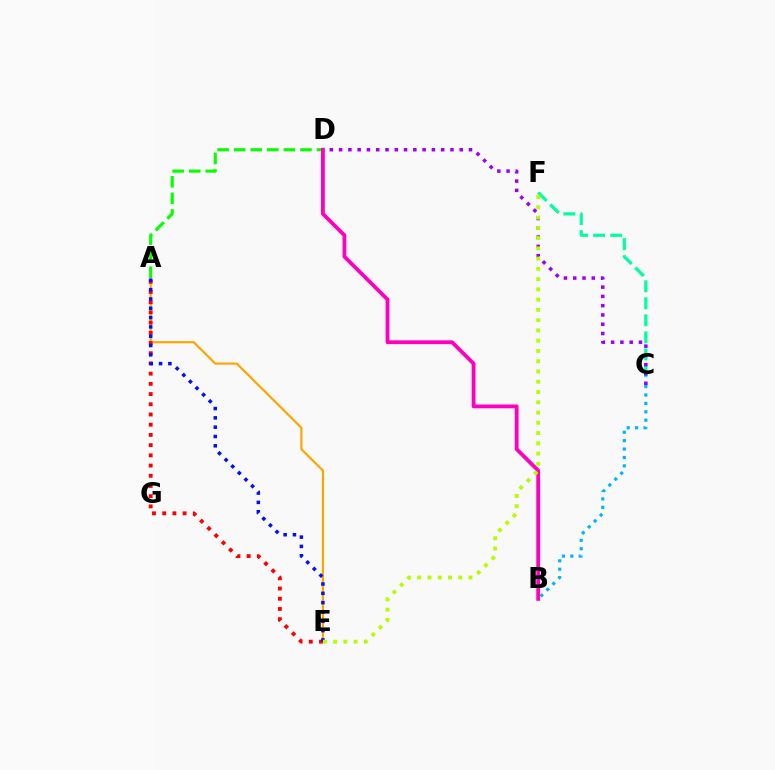{('B', 'C'): [{'color': '#00b5ff', 'line_style': 'dotted', 'thickness': 2.28}], ('A', 'E'): [{'color': '#ffa500', 'line_style': 'solid', 'thickness': 1.57}, {'color': '#ff0000', 'line_style': 'dotted', 'thickness': 2.77}, {'color': '#0010ff', 'line_style': 'dotted', 'thickness': 2.53}], ('C', 'F'): [{'color': '#00ff9d', 'line_style': 'dashed', 'thickness': 2.31}], ('A', 'D'): [{'color': '#08ff00', 'line_style': 'dashed', 'thickness': 2.25}], ('C', 'D'): [{'color': '#9b00ff', 'line_style': 'dotted', 'thickness': 2.52}], ('B', 'D'): [{'color': '#ff00bd', 'line_style': 'solid', 'thickness': 2.74}], ('E', 'F'): [{'color': '#b3ff00', 'line_style': 'dotted', 'thickness': 2.79}]}